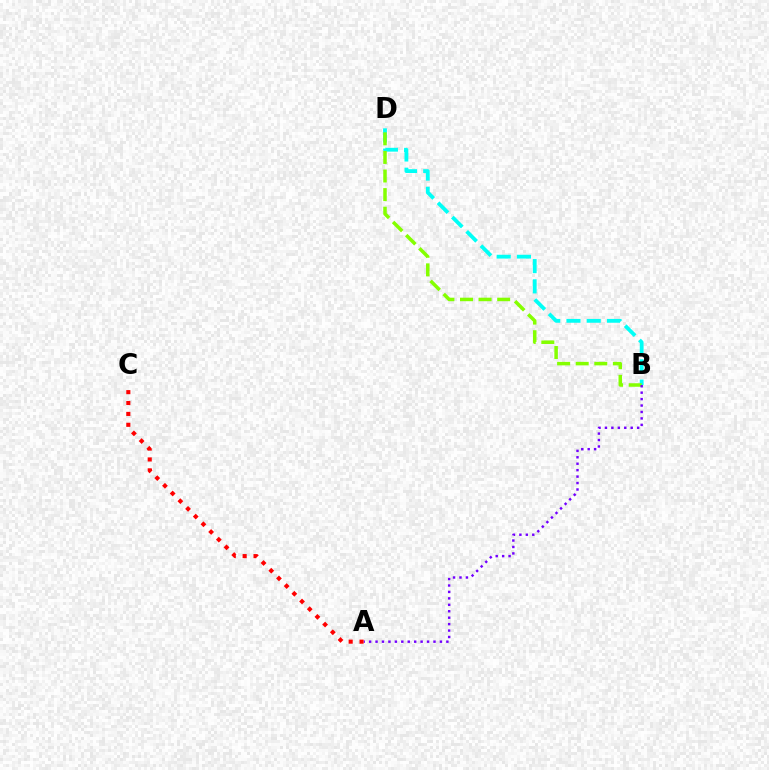{('B', 'D'): [{'color': '#00fff6', 'line_style': 'dashed', 'thickness': 2.75}, {'color': '#84ff00', 'line_style': 'dashed', 'thickness': 2.53}], ('A', 'B'): [{'color': '#7200ff', 'line_style': 'dotted', 'thickness': 1.75}], ('A', 'C'): [{'color': '#ff0000', 'line_style': 'dotted', 'thickness': 2.96}]}